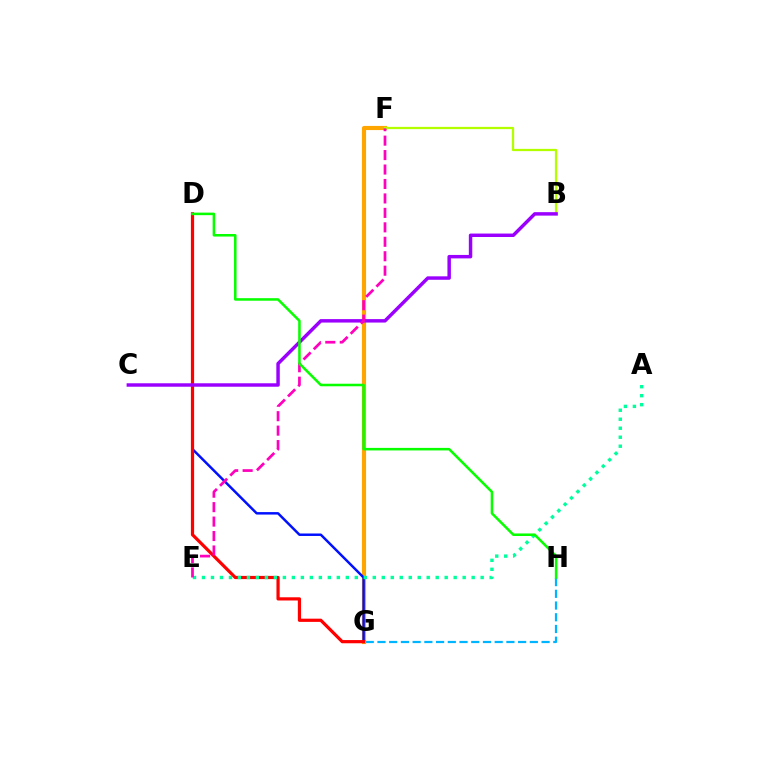{('G', 'H'): [{'color': '#00b5ff', 'line_style': 'dashed', 'thickness': 1.59}], ('F', 'G'): [{'color': '#ffa500', 'line_style': 'solid', 'thickness': 2.98}], ('D', 'G'): [{'color': '#0010ff', 'line_style': 'solid', 'thickness': 1.78}, {'color': '#ff0000', 'line_style': 'solid', 'thickness': 2.31}], ('B', 'F'): [{'color': '#b3ff00', 'line_style': 'solid', 'thickness': 1.63}], ('B', 'C'): [{'color': '#9b00ff', 'line_style': 'solid', 'thickness': 2.49}], ('A', 'E'): [{'color': '#00ff9d', 'line_style': 'dotted', 'thickness': 2.44}], ('E', 'F'): [{'color': '#ff00bd', 'line_style': 'dashed', 'thickness': 1.96}], ('D', 'H'): [{'color': '#08ff00', 'line_style': 'solid', 'thickness': 1.83}]}